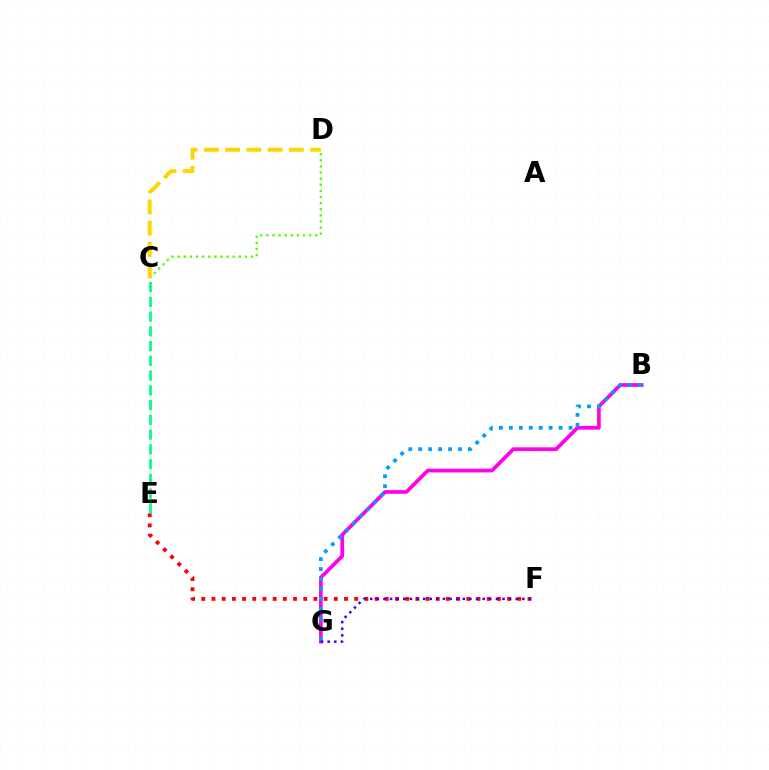{('C', 'D'): [{'color': '#4fff00', 'line_style': 'dotted', 'thickness': 1.66}, {'color': '#ffd500', 'line_style': 'dashed', 'thickness': 2.89}], ('E', 'F'): [{'color': '#ff0000', 'line_style': 'dotted', 'thickness': 2.77}], ('B', 'G'): [{'color': '#ff00ed', 'line_style': 'solid', 'thickness': 2.67}, {'color': '#009eff', 'line_style': 'dotted', 'thickness': 2.7}], ('C', 'E'): [{'color': '#00ff86', 'line_style': 'dashed', 'thickness': 2.0}], ('F', 'G'): [{'color': '#3700ff', 'line_style': 'dotted', 'thickness': 1.8}]}